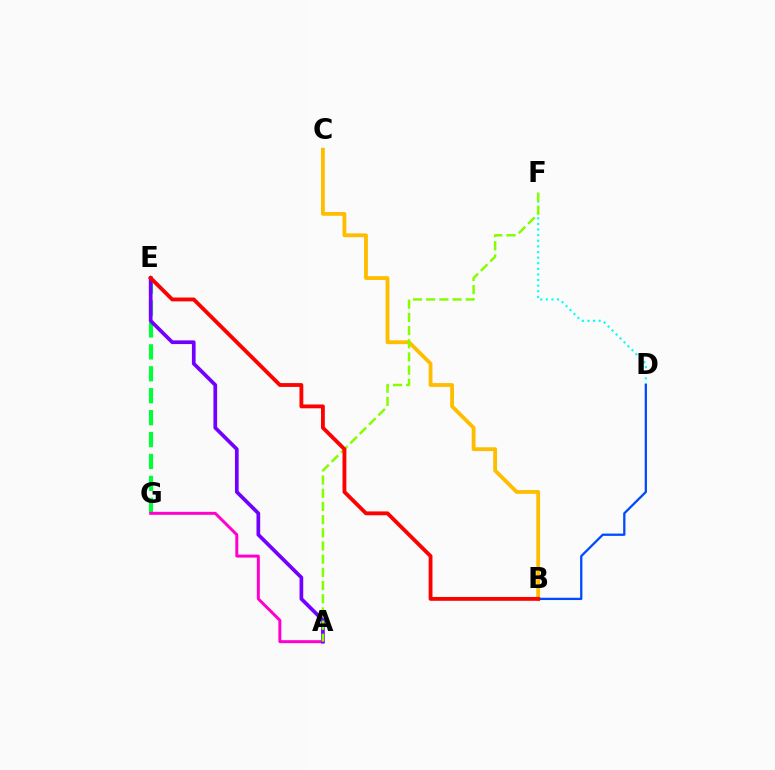{('E', 'G'): [{'color': '#00ff39', 'line_style': 'dashed', 'thickness': 2.98}], ('D', 'F'): [{'color': '#00fff6', 'line_style': 'dotted', 'thickness': 1.52}], ('A', 'G'): [{'color': '#ff00cf', 'line_style': 'solid', 'thickness': 2.14}], ('A', 'E'): [{'color': '#7200ff', 'line_style': 'solid', 'thickness': 2.66}], ('B', 'C'): [{'color': '#ffbd00', 'line_style': 'solid', 'thickness': 2.75}], ('A', 'F'): [{'color': '#84ff00', 'line_style': 'dashed', 'thickness': 1.79}], ('B', 'D'): [{'color': '#004bff', 'line_style': 'solid', 'thickness': 1.65}], ('B', 'E'): [{'color': '#ff0000', 'line_style': 'solid', 'thickness': 2.76}]}